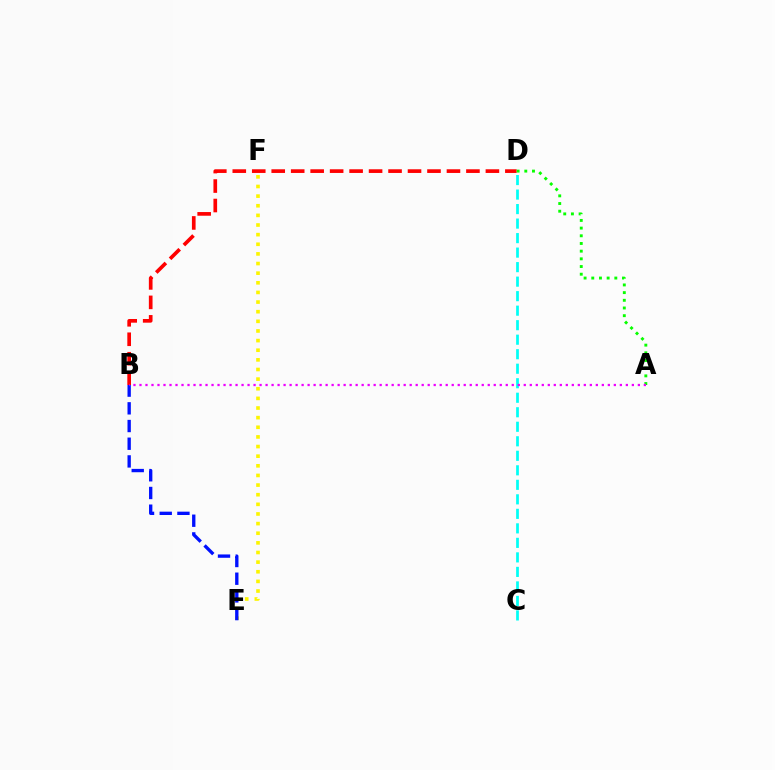{('E', 'F'): [{'color': '#fcf500', 'line_style': 'dotted', 'thickness': 2.62}], ('C', 'D'): [{'color': '#00fff6', 'line_style': 'dashed', 'thickness': 1.97}], ('B', 'D'): [{'color': '#ff0000', 'line_style': 'dashed', 'thickness': 2.65}], ('B', 'E'): [{'color': '#0010ff', 'line_style': 'dashed', 'thickness': 2.4}], ('A', 'D'): [{'color': '#08ff00', 'line_style': 'dotted', 'thickness': 2.09}], ('A', 'B'): [{'color': '#ee00ff', 'line_style': 'dotted', 'thickness': 1.63}]}